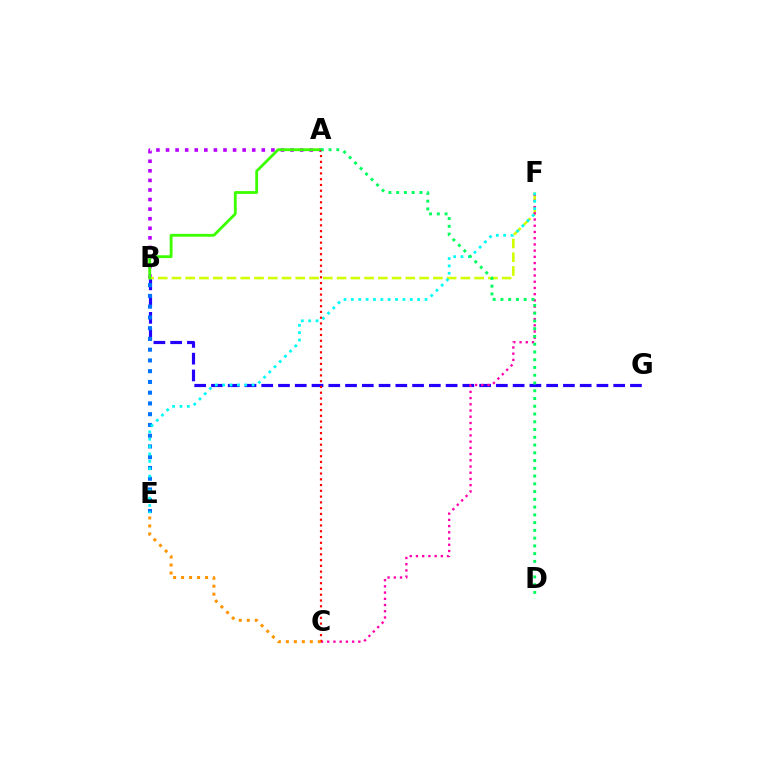{('B', 'G'): [{'color': '#2500ff', 'line_style': 'dashed', 'thickness': 2.28}], ('B', 'E'): [{'color': '#0074ff', 'line_style': 'dotted', 'thickness': 2.92}], ('A', 'B'): [{'color': '#b900ff', 'line_style': 'dotted', 'thickness': 2.6}, {'color': '#3dff00', 'line_style': 'solid', 'thickness': 2.04}], ('B', 'F'): [{'color': '#d1ff00', 'line_style': 'dashed', 'thickness': 1.87}], ('C', 'F'): [{'color': '#ff00ac', 'line_style': 'dotted', 'thickness': 1.69}], ('E', 'F'): [{'color': '#00fff6', 'line_style': 'dotted', 'thickness': 2.0}], ('A', 'C'): [{'color': '#ff0000', 'line_style': 'dotted', 'thickness': 1.57}], ('C', 'E'): [{'color': '#ff9400', 'line_style': 'dotted', 'thickness': 2.17}], ('A', 'D'): [{'color': '#00ff5c', 'line_style': 'dotted', 'thickness': 2.11}]}